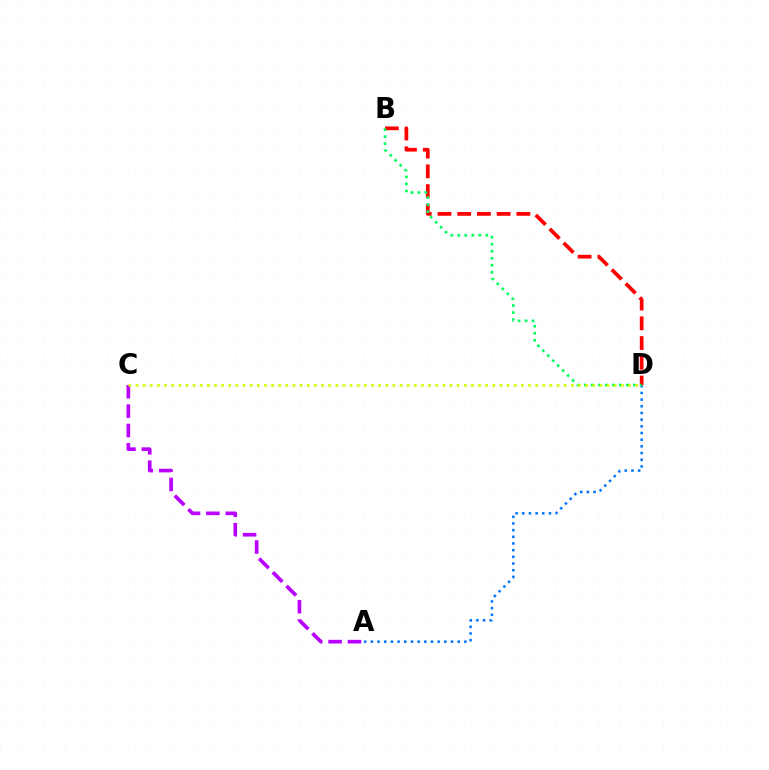{('B', 'D'): [{'color': '#ff0000', 'line_style': 'dashed', 'thickness': 2.68}, {'color': '#00ff5c', 'line_style': 'dotted', 'thickness': 1.91}], ('A', 'D'): [{'color': '#0074ff', 'line_style': 'dotted', 'thickness': 1.81}], ('A', 'C'): [{'color': '#b900ff', 'line_style': 'dashed', 'thickness': 2.63}], ('C', 'D'): [{'color': '#d1ff00', 'line_style': 'dotted', 'thickness': 1.94}]}